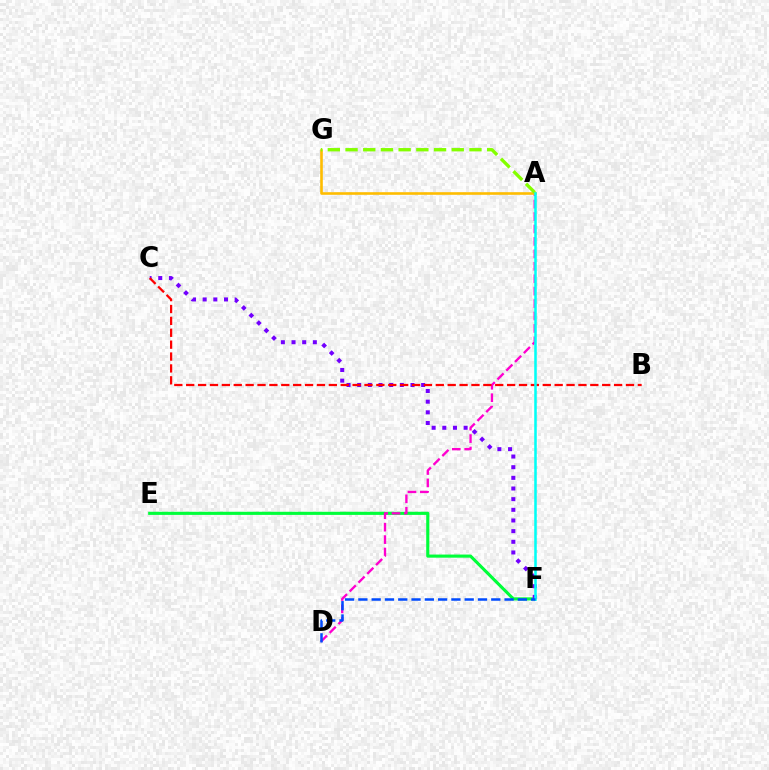{('E', 'F'): [{'color': '#00ff39', 'line_style': 'solid', 'thickness': 2.25}], ('C', 'F'): [{'color': '#7200ff', 'line_style': 'dotted', 'thickness': 2.9}], ('A', 'D'): [{'color': '#ff00cf', 'line_style': 'dashed', 'thickness': 1.69}], ('A', 'G'): [{'color': '#ffbd00', 'line_style': 'solid', 'thickness': 1.88}, {'color': '#84ff00', 'line_style': 'dashed', 'thickness': 2.4}], ('B', 'C'): [{'color': '#ff0000', 'line_style': 'dashed', 'thickness': 1.61}], ('A', 'F'): [{'color': '#00fff6', 'line_style': 'solid', 'thickness': 1.83}], ('D', 'F'): [{'color': '#004bff', 'line_style': 'dashed', 'thickness': 1.81}]}